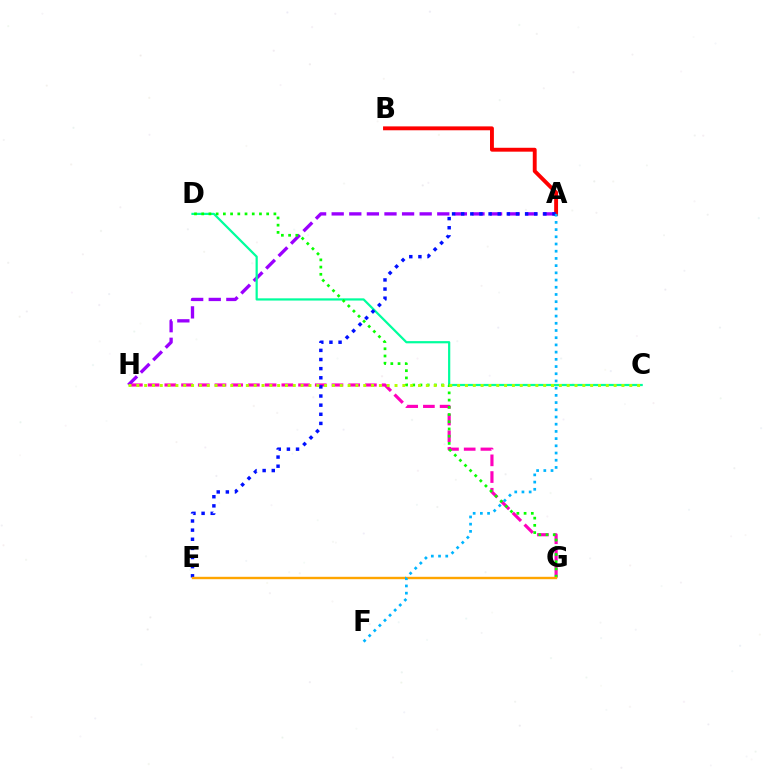{('G', 'H'): [{'color': '#ff00bd', 'line_style': 'dashed', 'thickness': 2.27}], ('A', 'B'): [{'color': '#ff0000', 'line_style': 'solid', 'thickness': 2.8}], ('A', 'H'): [{'color': '#9b00ff', 'line_style': 'dashed', 'thickness': 2.39}], ('C', 'D'): [{'color': '#00ff9d', 'line_style': 'solid', 'thickness': 1.6}], ('A', 'E'): [{'color': '#0010ff', 'line_style': 'dotted', 'thickness': 2.48}], ('D', 'G'): [{'color': '#08ff00', 'line_style': 'dotted', 'thickness': 1.96}], ('E', 'G'): [{'color': '#ffa500', 'line_style': 'solid', 'thickness': 1.72}], ('C', 'H'): [{'color': '#b3ff00', 'line_style': 'dotted', 'thickness': 2.13}], ('A', 'F'): [{'color': '#00b5ff', 'line_style': 'dotted', 'thickness': 1.96}]}